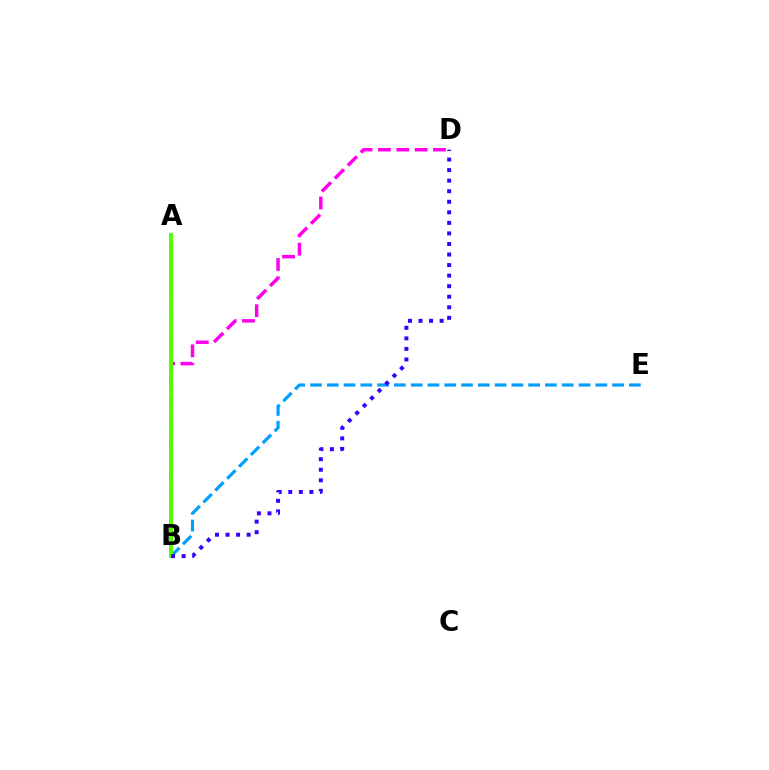{('A', 'B'): [{'color': '#ff0000', 'line_style': 'dotted', 'thickness': 2.57}, {'color': '#00ff86', 'line_style': 'dotted', 'thickness': 1.97}, {'color': '#ffd500', 'line_style': 'dotted', 'thickness': 2.85}, {'color': '#4fff00', 'line_style': 'solid', 'thickness': 2.74}], ('B', 'D'): [{'color': '#ff00ed', 'line_style': 'dashed', 'thickness': 2.49}, {'color': '#3700ff', 'line_style': 'dotted', 'thickness': 2.87}], ('B', 'E'): [{'color': '#009eff', 'line_style': 'dashed', 'thickness': 2.28}]}